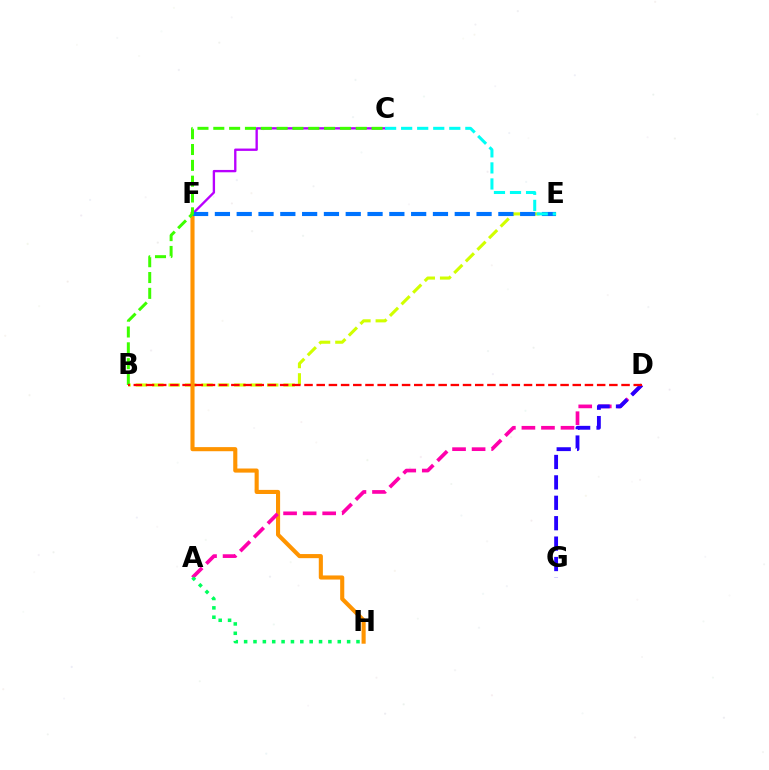{('B', 'E'): [{'color': '#d1ff00', 'line_style': 'dashed', 'thickness': 2.23}], ('F', 'H'): [{'color': '#ff9400', 'line_style': 'solid', 'thickness': 2.96}], ('C', 'F'): [{'color': '#b900ff', 'line_style': 'solid', 'thickness': 1.69}], ('A', 'D'): [{'color': '#ff00ac', 'line_style': 'dashed', 'thickness': 2.66}], ('E', 'F'): [{'color': '#0074ff', 'line_style': 'dashed', 'thickness': 2.96}], ('D', 'G'): [{'color': '#2500ff', 'line_style': 'dashed', 'thickness': 2.77}], ('B', 'C'): [{'color': '#3dff00', 'line_style': 'dashed', 'thickness': 2.15}], ('A', 'H'): [{'color': '#00ff5c', 'line_style': 'dotted', 'thickness': 2.54}], ('C', 'E'): [{'color': '#00fff6', 'line_style': 'dashed', 'thickness': 2.18}], ('B', 'D'): [{'color': '#ff0000', 'line_style': 'dashed', 'thickness': 1.66}]}